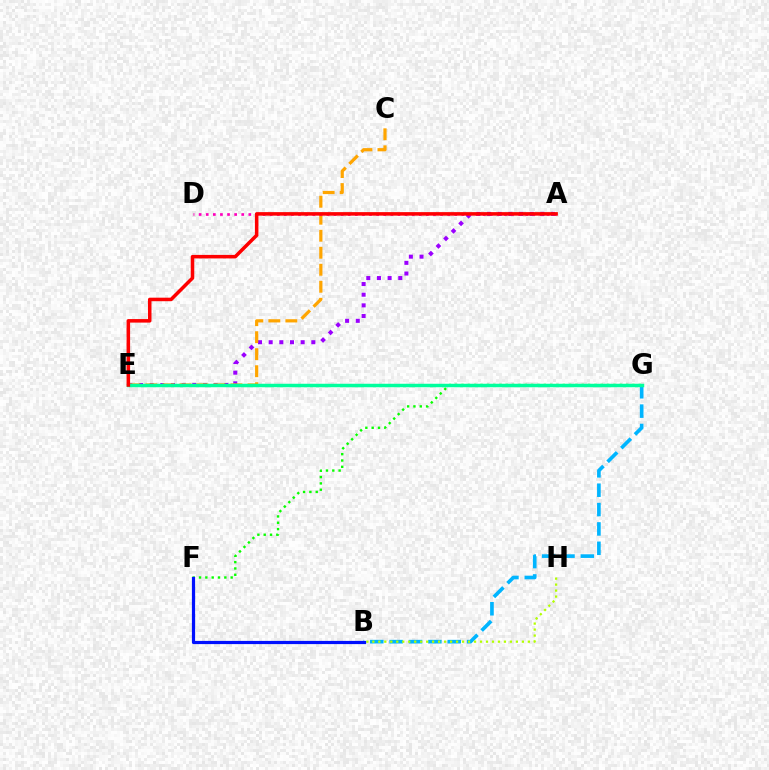{('A', 'E'): [{'color': '#9b00ff', 'line_style': 'dotted', 'thickness': 2.9}, {'color': '#ff0000', 'line_style': 'solid', 'thickness': 2.54}], ('B', 'G'): [{'color': '#00b5ff', 'line_style': 'dashed', 'thickness': 2.63}], ('C', 'E'): [{'color': '#ffa500', 'line_style': 'dashed', 'thickness': 2.31}], ('B', 'H'): [{'color': '#b3ff00', 'line_style': 'dotted', 'thickness': 1.63}], ('F', 'G'): [{'color': '#08ff00', 'line_style': 'dotted', 'thickness': 1.72}], ('A', 'D'): [{'color': '#ff00bd', 'line_style': 'dotted', 'thickness': 1.93}], ('E', 'G'): [{'color': '#00ff9d', 'line_style': 'solid', 'thickness': 2.51}], ('B', 'F'): [{'color': '#0010ff', 'line_style': 'solid', 'thickness': 2.3}]}